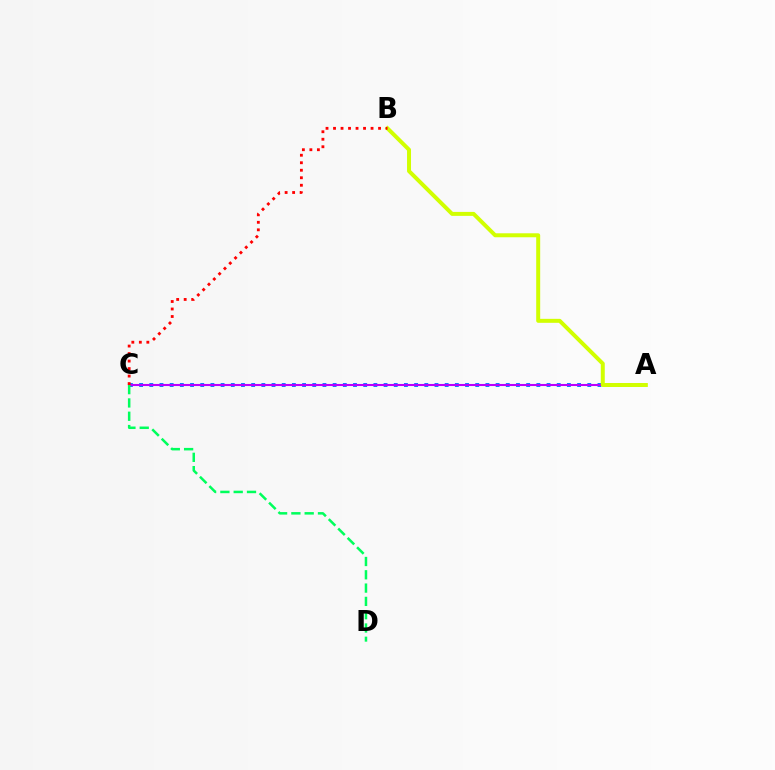{('A', 'C'): [{'color': '#0074ff', 'line_style': 'dotted', 'thickness': 2.77}, {'color': '#b900ff', 'line_style': 'solid', 'thickness': 1.5}], ('C', 'D'): [{'color': '#00ff5c', 'line_style': 'dashed', 'thickness': 1.81}], ('A', 'B'): [{'color': '#d1ff00', 'line_style': 'solid', 'thickness': 2.86}], ('B', 'C'): [{'color': '#ff0000', 'line_style': 'dotted', 'thickness': 2.04}]}